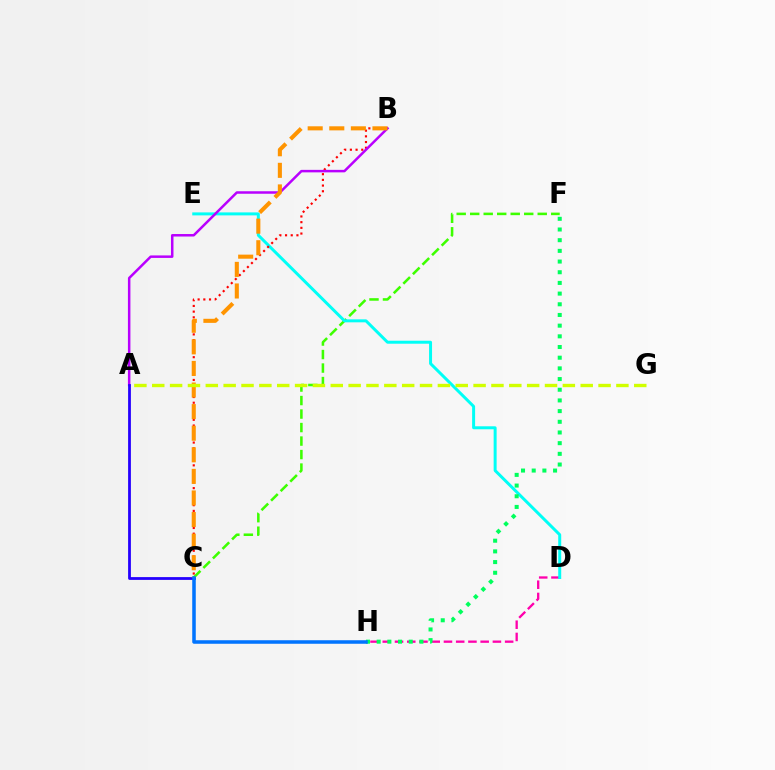{('D', 'H'): [{'color': '#ff00ac', 'line_style': 'dashed', 'thickness': 1.66}], ('C', 'F'): [{'color': '#3dff00', 'line_style': 'dashed', 'thickness': 1.83}], ('D', 'E'): [{'color': '#00fff6', 'line_style': 'solid', 'thickness': 2.15}], ('B', 'C'): [{'color': '#ff0000', 'line_style': 'dotted', 'thickness': 1.55}, {'color': '#ff9400', 'line_style': 'dashed', 'thickness': 2.93}], ('A', 'B'): [{'color': '#b900ff', 'line_style': 'solid', 'thickness': 1.8}], ('A', 'C'): [{'color': '#2500ff', 'line_style': 'solid', 'thickness': 2.01}], ('F', 'H'): [{'color': '#00ff5c', 'line_style': 'dotted', 'thickness': 2.9}], ('A', 'G'): [{'color': '#d1ff00', 'line_style': 'dashed', 'thickness': 2.43}], ('C', 'H'): [{'color': '#0074ff', 'line_style': 'solid', 'thickness': 2.54}]}